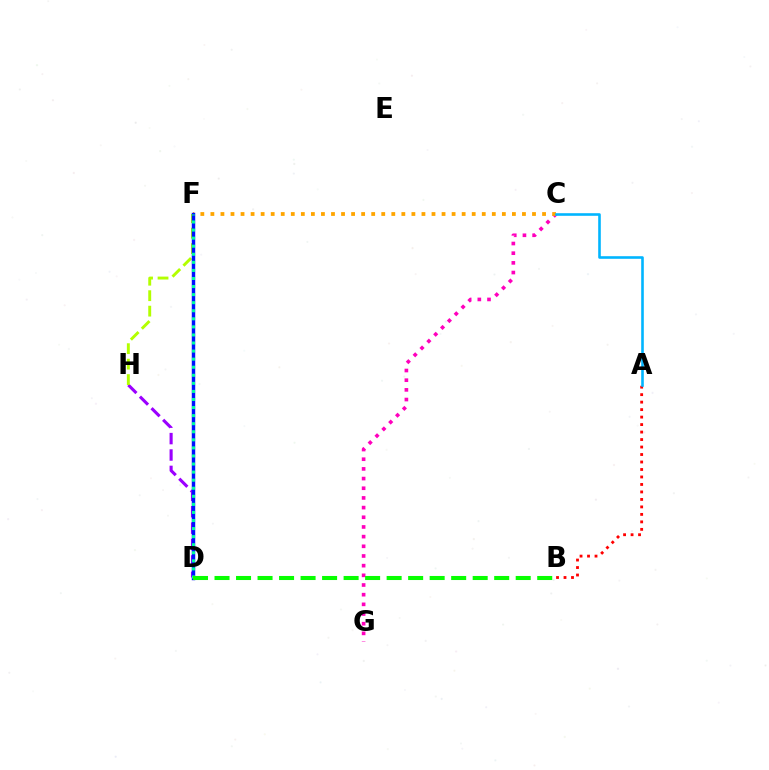{('D', 'H'): [{'color': '#9b00ff', 'line_style': 'dashed', 'thickness': 2.23}], ('A', 'B'): [{'color': '#ff0000', 'line_style': 'dotted', 'thickness': 2.03}], ('C', 'G'): [{'color': '#ff00bd', 'line_style': 'dotted', 'thickness': 2.63}], ('C', 'F'): [{'color': '#ffa500', 'line_style': 'dotted', 'thickness': 2.73}], ('F', 'H'): [{'color': '#b3ff00', 'line_style': 'dashed', 'thickness': 2.1}], ('A', 'C'): [{'color': '#00b5ff', 'line_style': 'solid', 'thickness': 1.87}], ('D', 'F'): [{'color': '#0010ff', 'line_style': 'solid', 'thickness': 2.48}, {'color': '#00ff9d', 'line_style': 'dotted', 'thickness': 2.19}], ('B', 'D'): [{'color': '#08ff00', 'line_style': 'dashed', 'thickness': 2.92}]}